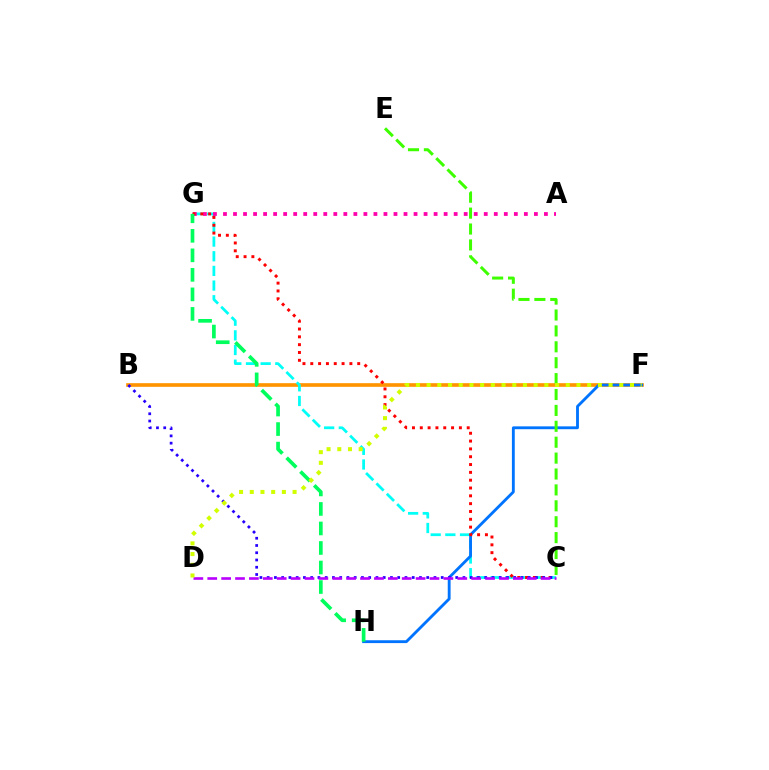{('B', 'F'): [{'color': '#ff9400', 'line_style': 'solid', 'thickness': 2.63}], ('C', 'G'): [{'color': '#00fff6', 'line_style': 'dashed', 'thickness': 1.99}, {'color': '#ff0000', 'line_style': 'dotted', 'thickness': 2.13}], ('F', 'H'): [{'color': '#0074ff', 'line_style': 'solid', 'thickness': 2.05}], ('A', 'G'): [{'color': '#ff00ac', 'line_style': 'dotted', 'thickness': 2.72}], ('B', 'C'): [{'color': '#2500ff', 'line_style': 'dotted', 'thickness': 1.97}], ('C', 'D'): [{'color': '#b900ff', 'line_style': 'dashed', 'thickness': 1.89}], ('G', 'H'): [{'color': '#00ff5c', 'line_style': 'dashed', 'thickness': 2.65}], ('C', 'E'): [{'color': '#3dff00', 'line_style': 'dashed', 'thickness': 2.16}], ('D', 'F'): [{'color': '#d1ff00', 'line_style': 'dotted', 'thickness': 2.91}]}